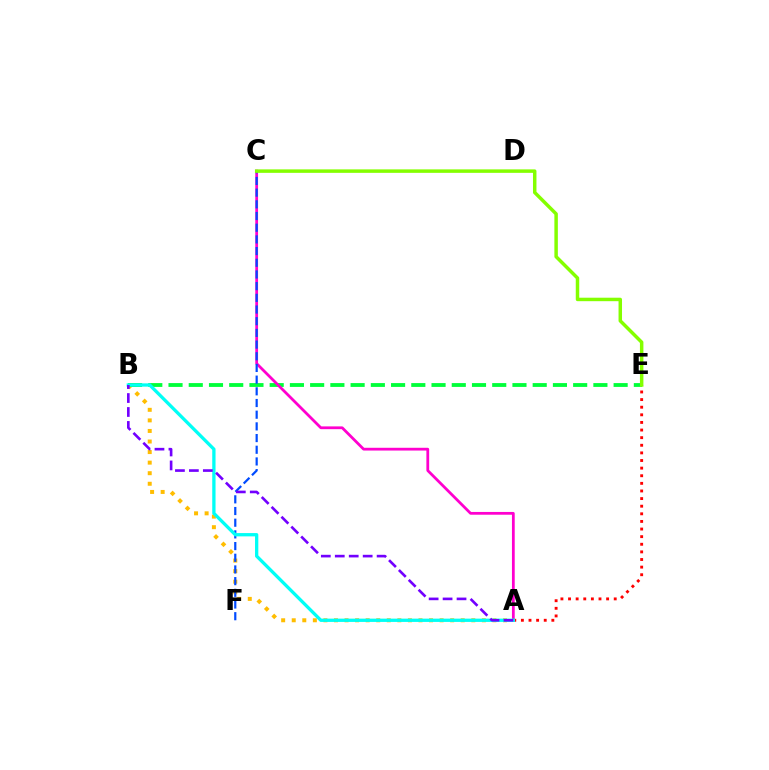{('A', 'B'): [{'color': '#ffbd00', 'line_style': 'dotted', 'thickness': 2.87}, {'color': '#00fff6', 'line_style': 'solid', 'thickness': 2.37}, {'color': '#7200ff', 'line_style': 'dashed', 'thickness': 1.89}], ('B', 'E'): [{'color': '#00ff39', 'line_style': 'dashed', 'thickness': 2.75}], ('A', 'C'): [{'color': '#ff00cf', 'line_style': 'solid', 'thickness': 2.0}], ('C', 'F'): [{'color': '#004bff', 'line_style': 'dashed', 'thickness': 1.59}], ('A', 'E'): [{'color': '#ff0000', 'line_style': 'dotted', 'thickness': 2.07}], ('C', 'E'): [{'color': '#84ff00', 'line_style': 'solid', 'thickness': 2.5}]}